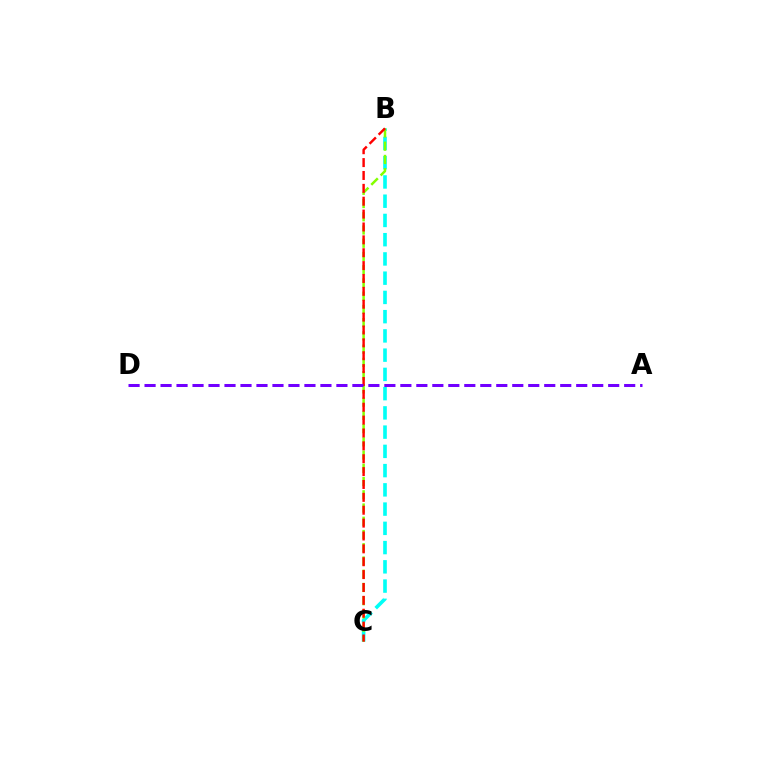{('B', 'C'): [{'color': '#00fff6', 'line_style': 'dashed', 'thickness': 2.61}, {'color': '#84ff00', 'line_style': 'dashed', 'thickness': 1.8}, {'color': '#ff0000', 'line_style': 'dashed', 'thickness': 1.75}], ('A', 'D'): [{'color': '#7200ff', 'line_style': 'dashed', 'thickness': 2.17}]}